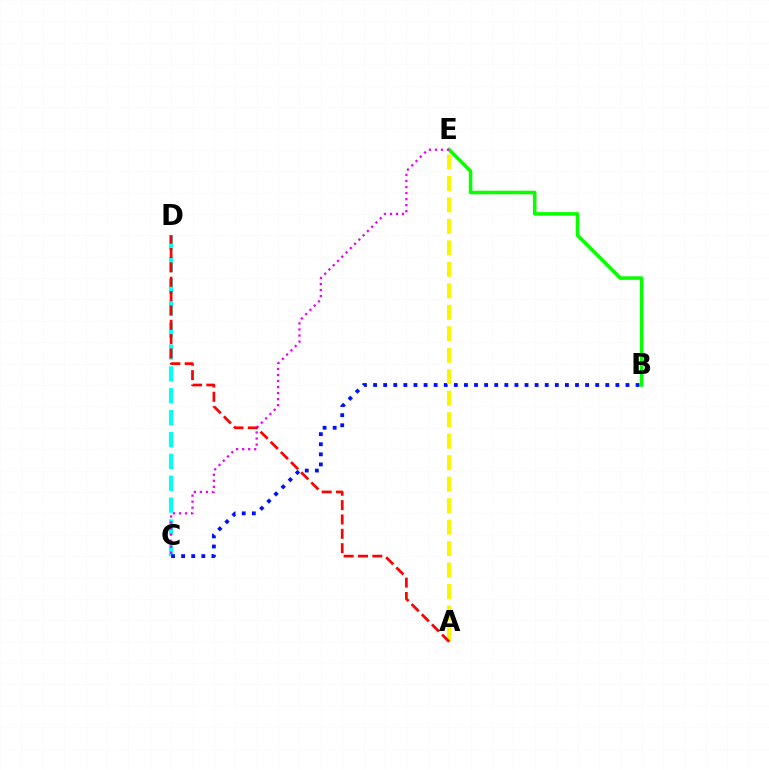{('B', 'E'): [{'color': '#08ff00', 'line_style': 'solid', 'thickness': 2.56}], ('C', 'D'): [{'color': '#00fff6', 'line_style': 'dashed', 'thickness': 2.97}], ('B', 'C'): [{'color': '#0010ff', 'line_style': 'dotted', 'thickness': 2.74}], ('C', 'E'): [{'color': '#ee00ff', 'line_style': 'dotted', 'thickness': 1.64}], ('A', 'E'): [{'color': '#fcf500', 'line_style': 'dashed', 'thickness': 2.92}], ('A', 'D'): [{'color': '#ff0000', 'line_style': 'dashed', 'thickness': 1.95}]}